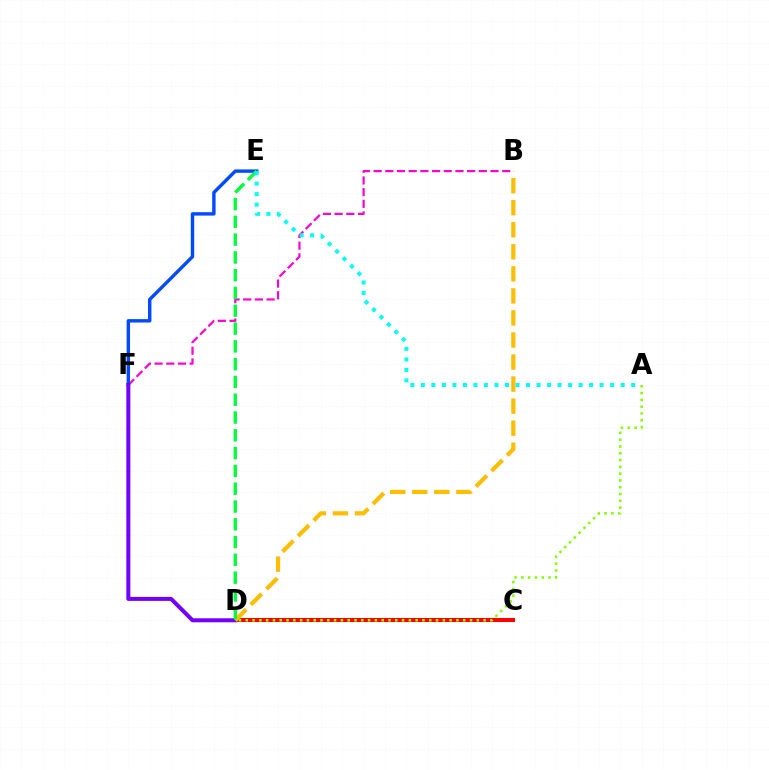{('B', 'F'): [{'color': '#ff00cf', 'line_style': 'dashed', 'thickness': 1.59}], ('E', 'F'): [{'color': '#004bff', 'line_style': 'solid', 'thickness': 2.46}], ('C', 'D'): [{'color': '#ff0000', 'line_style': 'solid', 'thickness': 2.91}], ('A', 'D'): [{'color': '#84ff00', 'line_style': 'dotted', 'thickness': 1.85}], ('D', 'F'): [{'color': '#7200ff', 'line_style': 'solid', 'thickness': 2.89}], ('B', 'D'): [{'color': '#ffbd00', 'line_style': 'dashed', 'thickness': 2.99}], ('D', 'E'): [{'color': '#00ff39', 'line_style': 'dashed', 'thickness': 2.42}], ('A', 'E'): [{'color': '#00fff6', 'line_style': 'dotted', 'thickness': 2.86}]}